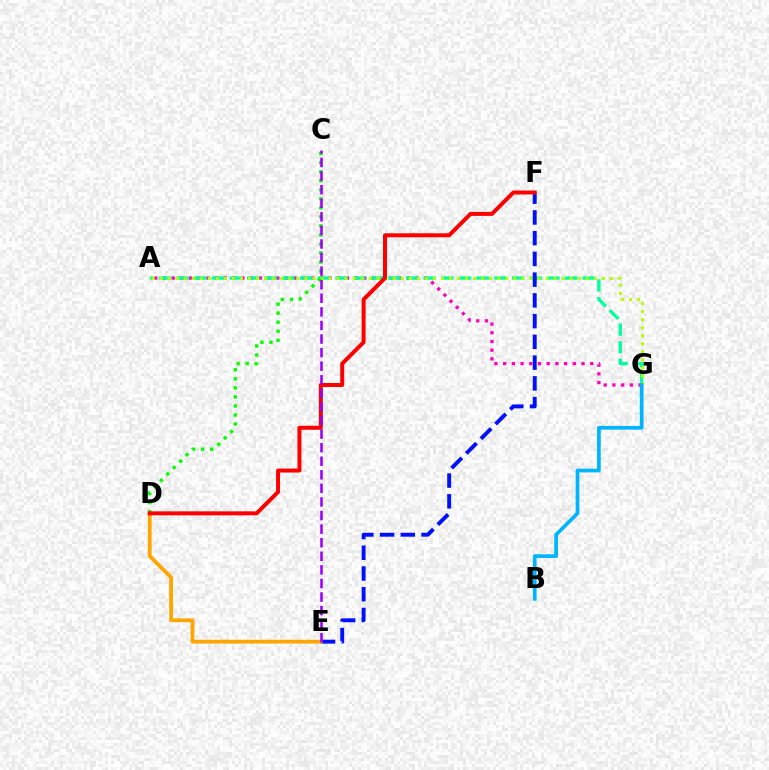{('A', 'G'): [{'color': '#ff00bd', 'line_style': 'dotted', 'thickness': 2.37}, {'color': '#00ff9d', 'line_style': 'dashed', 'thickness': 2.4}, {'color': '#b3ff00', 'line_style': 'dotted', 'thickness': 2.18}], ('C', 'D'): [{'color': '#08ff00', 'line_style': 'dotted', 'thickness': 2.46}], ('E', 'F'): [{'color': '#0010ff', 'line_style': 'dashed', 'thickness': 2.82}], ('D', 'E'): [{'color': '#ffa500', 'line_style': 'solid', 'thickness': 2.72}], ('D', 'F'): [{'color': '#ff0000', 'line_style': 'solid', 'thickness': 2.87}], ('C', 'E'): [{'color': '#9b00ff', 'line_style': 'dashed', 'thickness': 1.84}], ('B', 'G'): [{'color': '#00b5ff', 'line_style': 'solid', 'thickness': 2.68}]}